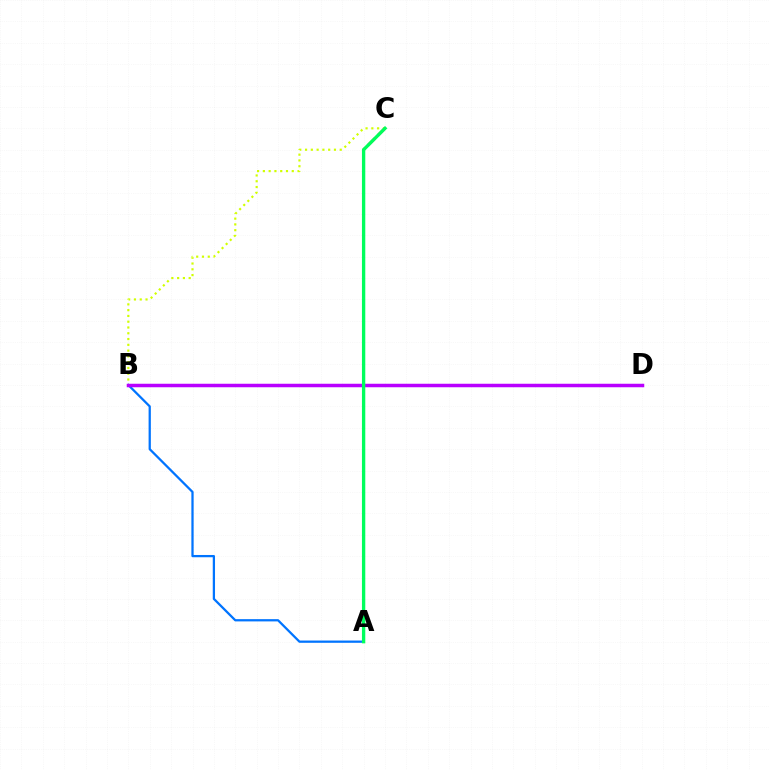{('B', 'C'): [{'color': '#d1ff00', 'line_style': 'dotted', 'thickness': 1.57}], ('A', 'B'): [{'color': '#0074ff', 'line_style': 'solid', 'thickness': 1.63}], ('B', 'D'): [{'color': '#b900ff', 'line_style': 'solid', 'thickness': 2.52}], ('A', 'C'): [{'color': '#ff0000', 'line_style': 'dashed', 'thickness': 1.94}, {'color': '#00ff5c', 'line_style': 'solid', 'thickness': 2.41}]}